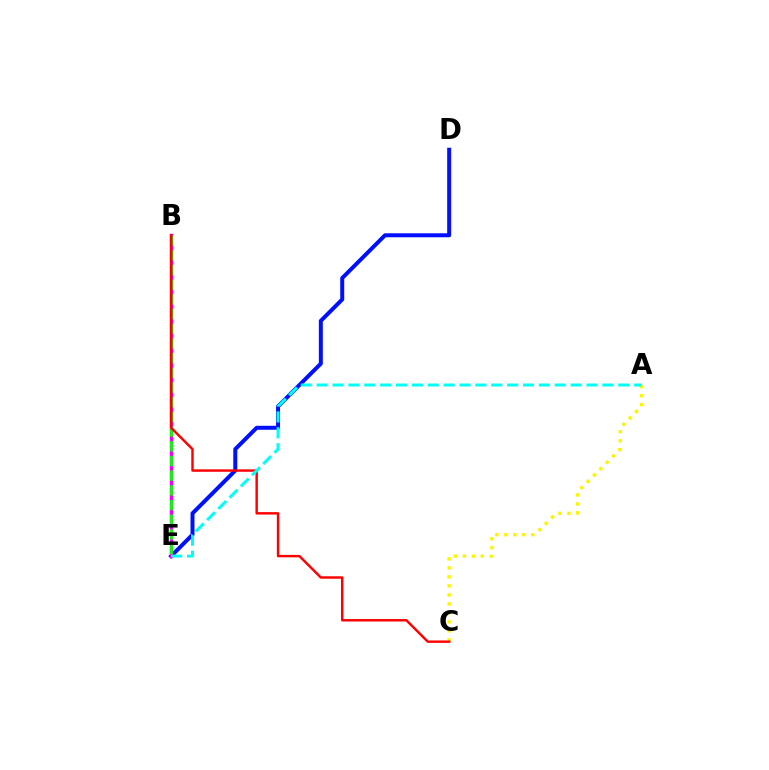{('D', 'E'): [{'color': '#0010ff', 'line_style': 'solid', 'thickness': 2.87}], ('A', 'C'): [{'color': '#fcf500', 'line_style': 'dotted', 'thickness': 2.44}], ('B', 'E'): [{'color': '#ee00ff', 'line_style': 'solid', 'thickness': 2.45}, {'color': '#08ff00', 'line_style': 'dashed', 'thickness': 2.0}], ('B', 'C'): [{'color': '#ff0000', 'line_style': 'solid', 'thickness': 1.75}], ('A', 'E'): [{'color': '#00fff6', 'line_style': 'dashed', 'thickness': 2.16}]}